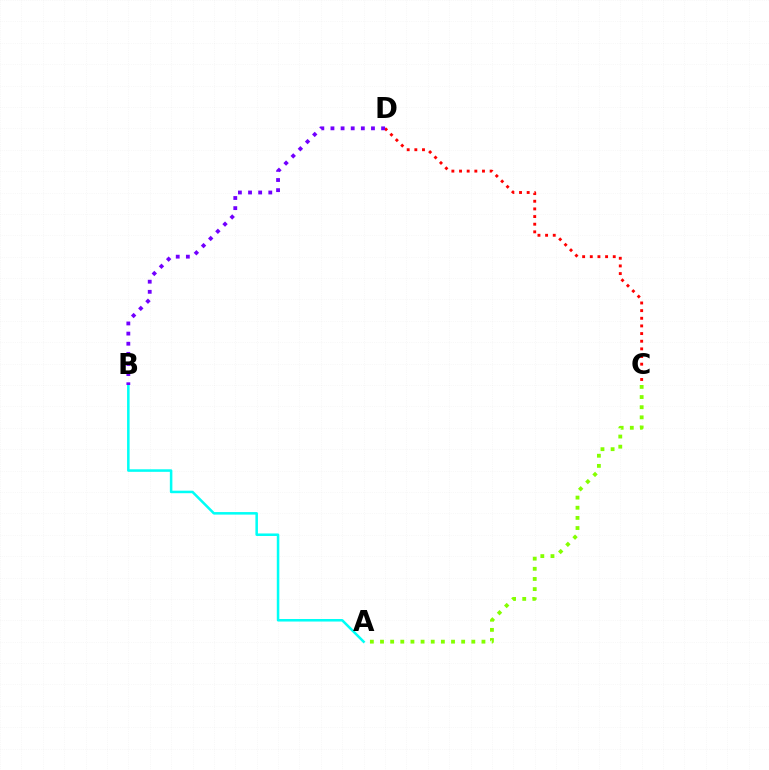{('A', 'B'): [{'color': '#00fff6', 'line_style': 'solid', 'thickness': 1.83}], ('C', 'D'): [{'color': '#ff0000', 'line_style': 'dotted', 'thickness': 2.08}], ('B', 'D'): [{'color': '#7200ff', 'line_style': 'dotted', 'thickness': 2.75}], ('A', 'C'): [{'color': '#84ff00', 'line_style': 'dotted', 'thickness': 2.76}]}